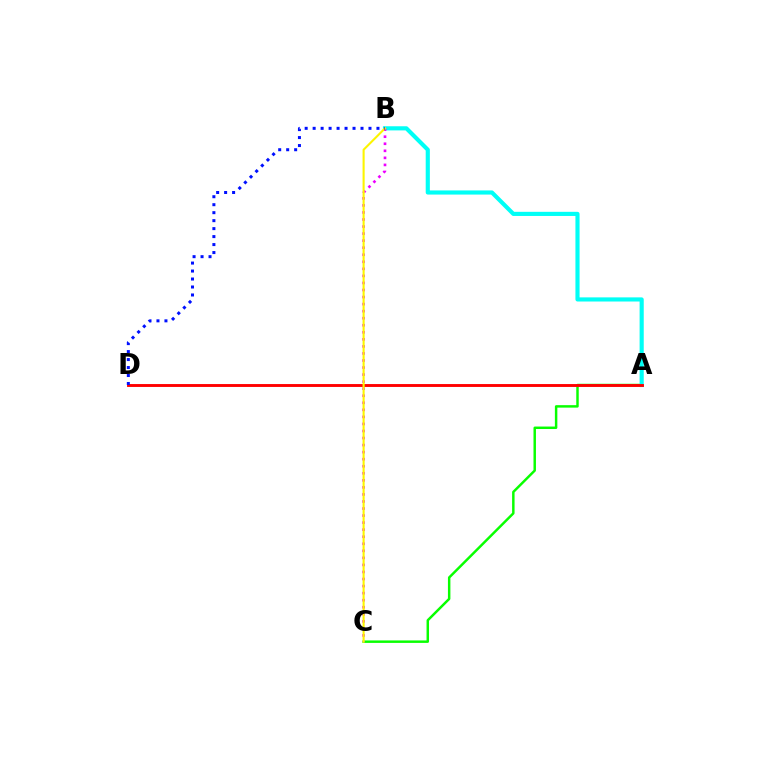{('A', 'C'): [{'color': '#08ff00', 'line_style': 'solid', 'thickness': 1.77}], ('A', 'B'): [{'color': '#00fff6', 'line_style': 'solid', 'thickness': 2.98}], ('A', 'D'): [{'color': '#ff0000', 'line_style': 'solid', 'thickness': 2.08}], ('B', 'C'): [{'color': '#ee00ff', 'line_style': 'dotted', 'thickness': 1.92}, {'color': '#fcf500', 'line_style': 'solid', 'thickness': 1.51}], ('B', 'D'): [{'color': '#0010ff', 'line_style': 'dotted', 'thickness': 2.17}]}